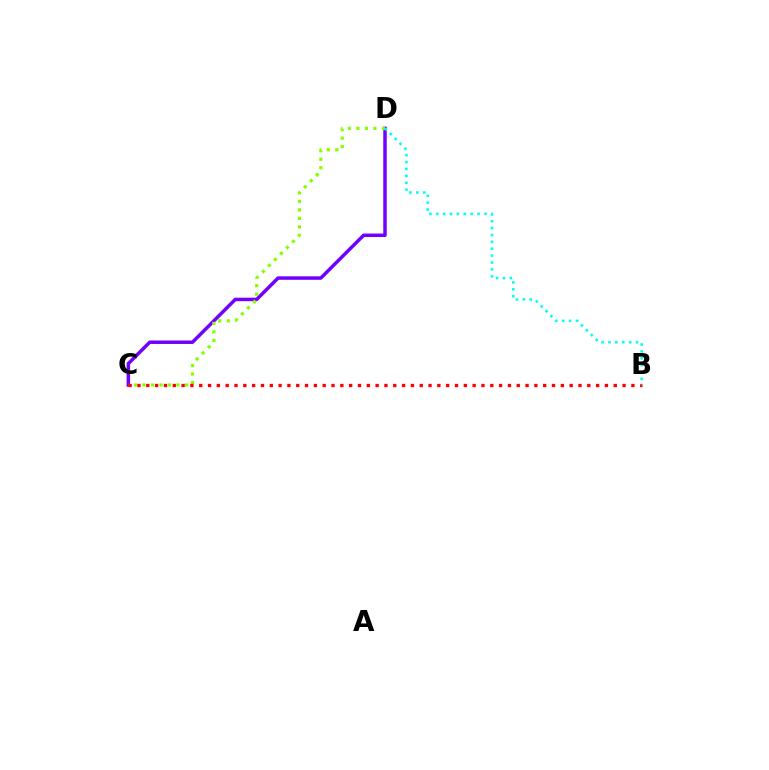{('C', 'D'): [{'color': '#7200ff', 'line_style': 'solid', 'thickness': 2.51}, {'color': '#84ff00', 'line_style': 'dotted', 'thickness': 2.31}], ('B', 'C'): [{'color': '#ff0000', 'line_style': 'dotted', 'thickness': 2.4}], ('B', 'D'): [{'color': '#00fff6', 'line_style': 'dotted', 'thickness': 1.87}]}